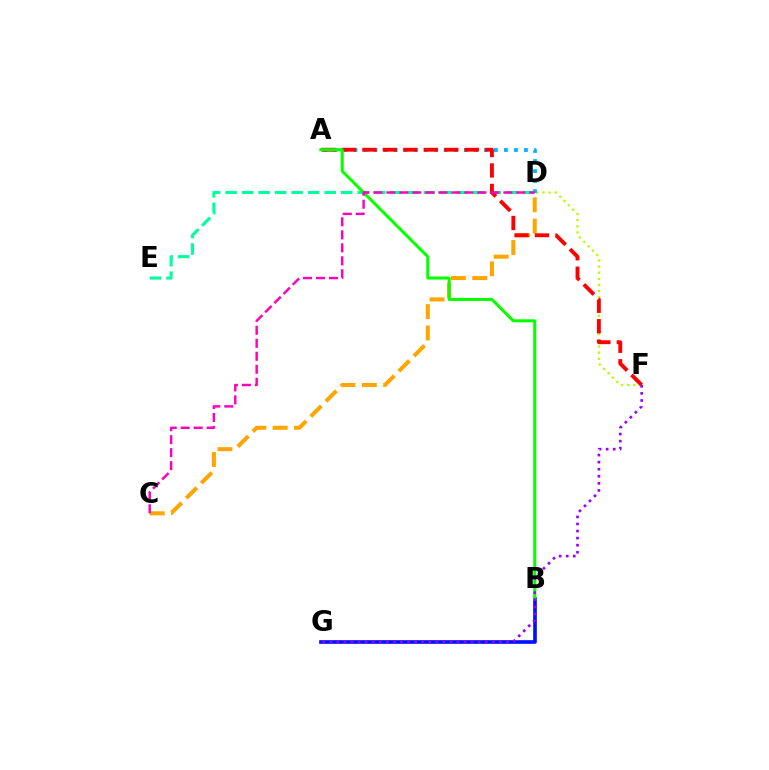{('B', 'G'): [{'color': '#0010ff', 'line_style': 'solid', 'thickness': 2.63}], ('D', 'F'): [{'color': '#b3ff00', 'line_style': 'dotted', 'thickness': 1.67}], ('A', 'D'): [{'color': '#00b5ff', 'line_style': 'dotted', 'thickness': 2.72}], ('C', 'D'): [{'color': '#ffa500', 'line_style': 'dashed', 'thickness': 2.9}, {'color': '#ff00bd', 'line_style': 'dashed', 'thickness': 1.77}], ('D', 'E'): [{'color': '#00ff9d', 'line_style': 'dashed', 'thickness': 2.24}], ('A', 'F'): [{'color': '#ff0000', 'line_style': 'dashed', 'thickness': 2.78}], ('A', 'B'): [{'color': '#08ff00', 'line_style': 'solid', 'thickness': 2.18}], ('F', 'G'): [{'color': '#9b00ff', 'line_style': 'dotted', 'thickness': 1.92}]}